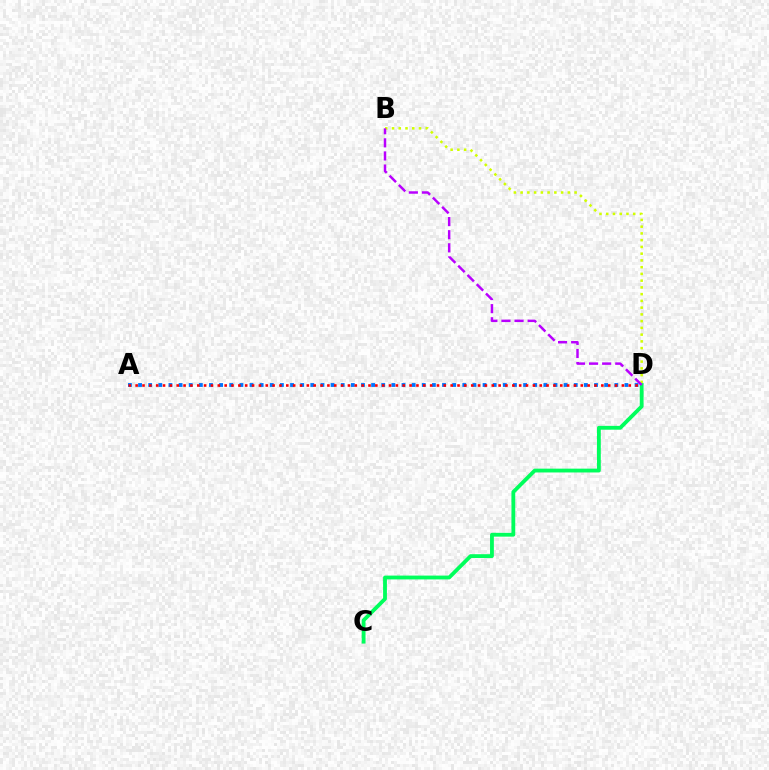{('A', 'D'): [{'color': '#0074ff', 'line_style': 'dotted', 'thickness': 2.75}, {'color': '#ff0000', 'line_style': 'dotted', 'thickness': 1.86}], ('B', 'D'): [{'color': '#d1ff00', 'line_style': 'dotted', 'thickness': 1.83}, {'color': '#b900ff', 'line_style': 'dashed', 'thickness': 1.78}], ('C', 'D'): [{'color': '#00ff5c', 'line_style': 'solid', 'thickness': 2.75}]}